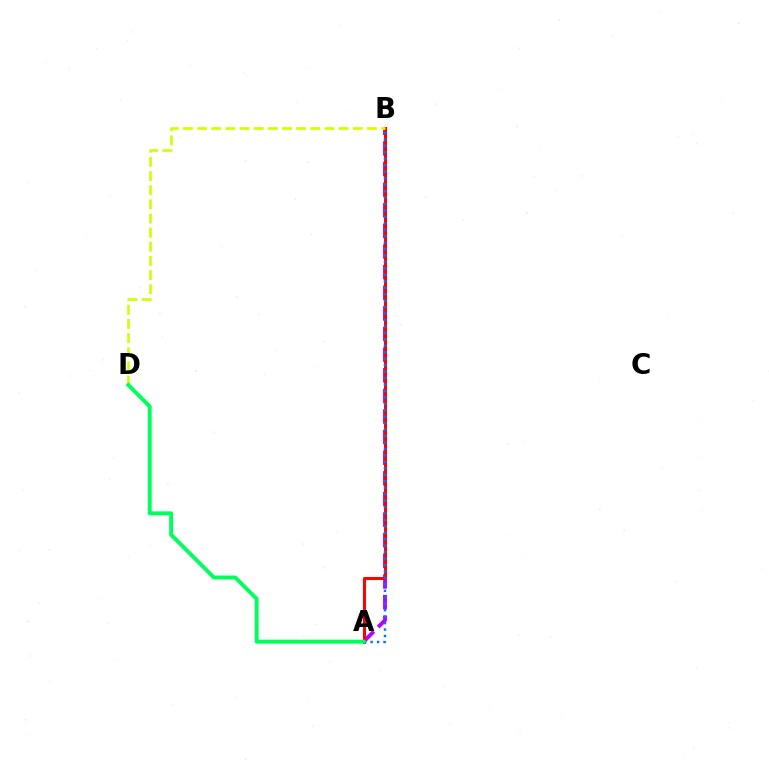{('A', 'B'): [{'color': '#b900ff', 'line_style': 'dashed', 'thickness': 2.8}, {'color': '#ff0000', 'line_style': 'solid', 'thickness': 2.2}, {'color': '#0074ff', 'line_style': 'dotted', 'thickness': 1.75}], ('B', 'D'): [{'color': '#d1ff00', 'line_style': 'dashed', 'thickness': 1.92}], ('A', 'D'): [{'color': '#00ff5c', 'line_style': 'solid', 'thickness': 2.81}]}